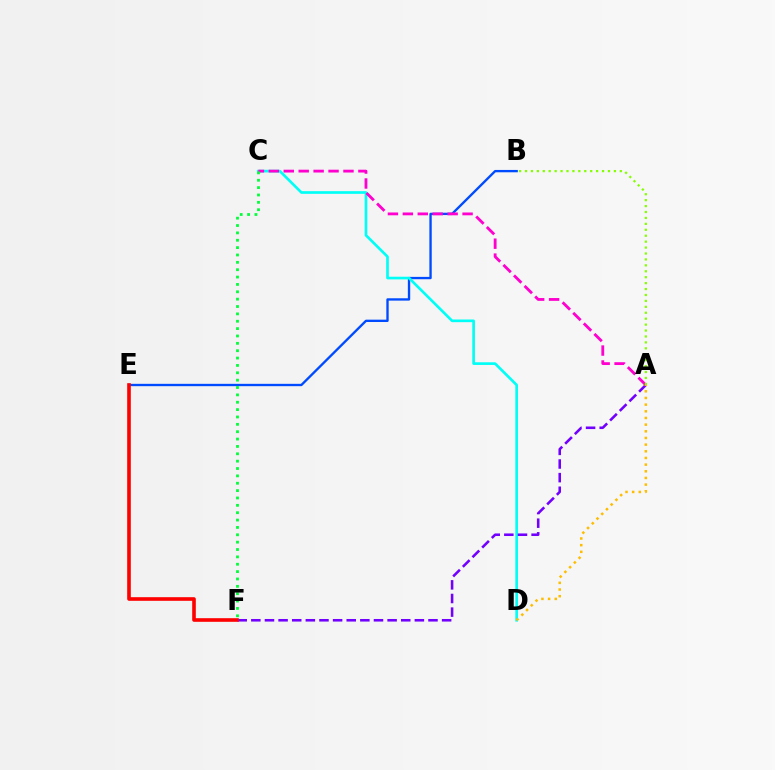{('B', 'E'): [{'color': '#004bff', 'line_style': 'solid', 'thickness': 1.69}], ('C', 'D'): [{'color': '#00fff6', 'line_style': 'solid', 'thickness': 1.92}], ('A', 'F'): [{'color': '#7200ff', 'line_style': 'dashed', 'thickness': 1.85}], ('A', 'C'): [{'color': '#ff00cf', 'line_style': 'dashed', 'thickness': 2.03}], ('E', 'F'): [{'color': '#ff0000', 'line_style': 'solid', 'thickness': 2.61}], ('A', 'D'): [{'color': '#ffbd00', 'line_style': 'dotted', 'thickness': 1.81}], ('A', 'B'): [{'color': '#84ff00', 'line_style': 'dotted', 'thickness': 1.61}], ('C', 'F'): [{'color': '#00ff39', 'line_style': 'dotted', 'thickness': 2.0}]}